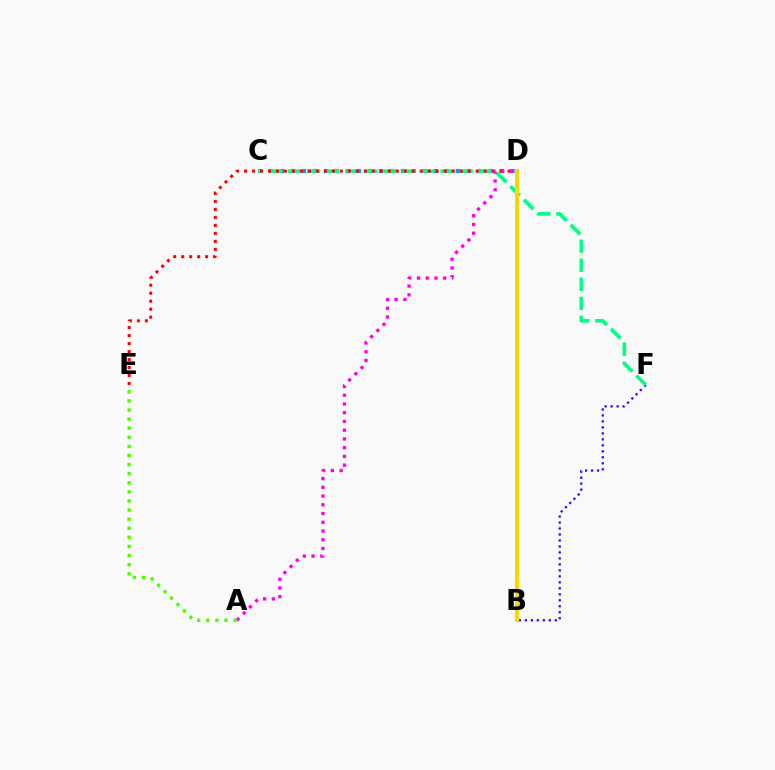{('C', 'D'): [{'color': '#009eff', 'line_style': 'dotted', 'thickness': 2.98}], ('B', 'F'): [{'color': '#3700ff', 'line_style': 'dotted', 'thickness': 1.63}], ('C', 'F'): [{'color': '#00ff86', 'line_style': 'dashed', 'thickness': 2.59}], ('D', 'E'): [{'color': '#ff0000', 'line_style': 'dotted', 'thickness': 2.17}], ('A', 'D'): [{'color': '#ff00ed', 'line_style': 'dotted', 'thickness': 2.37}], ('B', 'D'): [{'color': '#ffd500', 'line_style': 'solid', 'thickness': 2.85}], ('A', 'E'): [{'color': '#4fff00', 'line_style': 'dotted', 'thickness': 2.47}]}